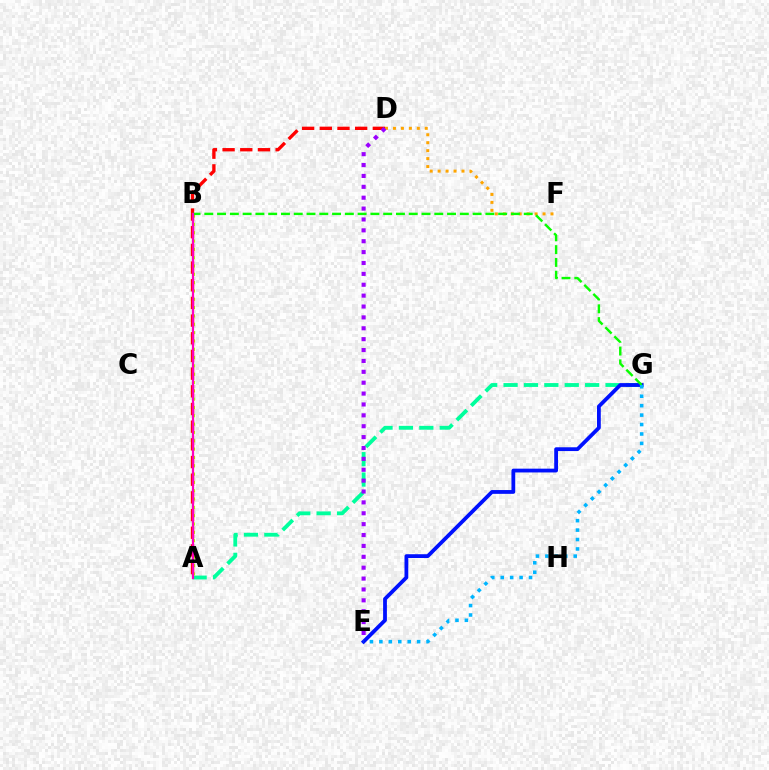{('A', 'G'): [{'color': '#00ff9d', 'line_style': 'dashed', 'thickness': 2.77}], ('D', 'F'): [{'color': '#ffa500', 'line_style': 'dotted', 'thickness': 2.16}], ('A', 'B'): [{'color': '#b3ff00', 'line_style': 'dotted', 'thickness': 2.26}, {'color': '#ff00bd', 'line_style': 'solid', 'thickness': 1.61}], ('A', 'D'): [{'color': '#ff0000', 'line_style': 'dashed', 'thickness': 2.4}], ('E', 'G'): [{'color': '#0010ff', 'line_style': 'solid', 'thickness': 2.73}, {'color': '#00b5ff', 'line_style': 'dotted', 'thickness': 2.56}], ('D', 'E'): [{'color': '#9b00ff', 'line_style': 'dotted', 'thickness': 2.96}], ('B', 'G'): [{'color': '#08ff00', 'line_style': 'dashed', 'thickness': 1.74}]}